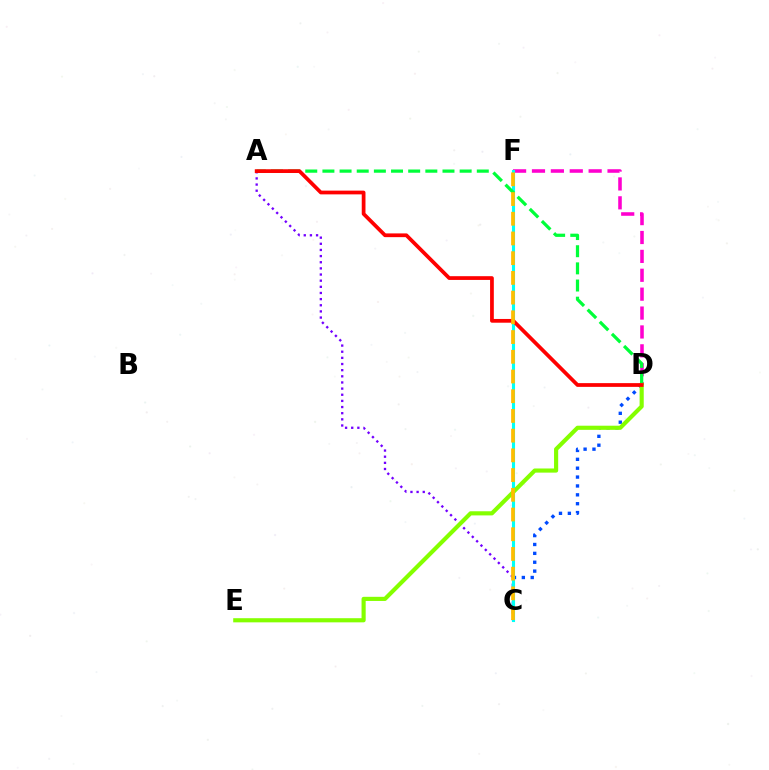{('C', 'D'): [{'color': '#004bff', 'line_style': 'dotted', 'thickness': 2.41}], ('D', 'F'): [{'color': '#ff00cf', 'line_style': 'dashed', 'thickness': 2.57}], ('A', 'C'): [{'color': '#7200ff', 'line_style': 'dotted', 'thickness': 1.67}], ('C', 'F'): [{'color': '#00fff6', 'line_style': 'solid', 'thickness': 2.23}, {'color': '#ffbd00', 'line_style': 'dashed', 'thickness': 2.68}], ('A', 'D'): [{'color': '#00ff39', 'line_style': 'dashed', 'thickness': 2.33}, {'color': '#ff0000', 'line_style': 'solid', 'thickness': 2.69}], ('D', 'E'): [{'color': '#84ff00', 'line_style': 'solid', 'thickness': 2.98}]}